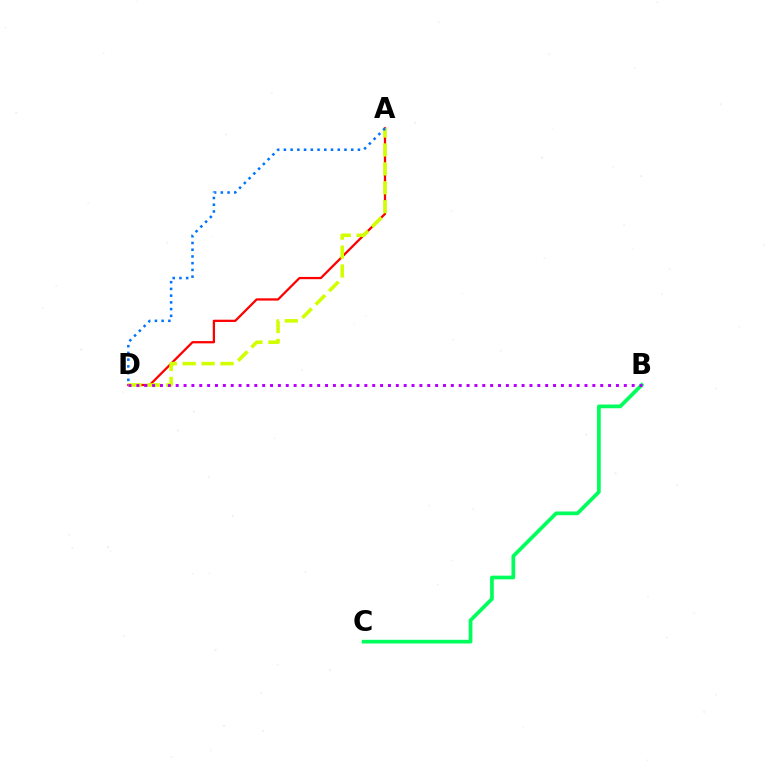{('B', 'C'): [{'color': '#00ff5c', 'line_style': 'solid', 'thickness': 2.67}], ('A', 'D'): [{'color': '#ff0000', 'line_style': 'solid', 'thickness': 1.62}, {'color': '#d1ff00', 'line_style': 'dashed', 'thickness': 2.57}, {'color': '#0074ff', 'line_style': 'dotted', 'thickness': 1.83}], ('B', 'D'): [{'color': '#b900ff', 'line_style': 'dotted', 'thickness': 2.14}]}